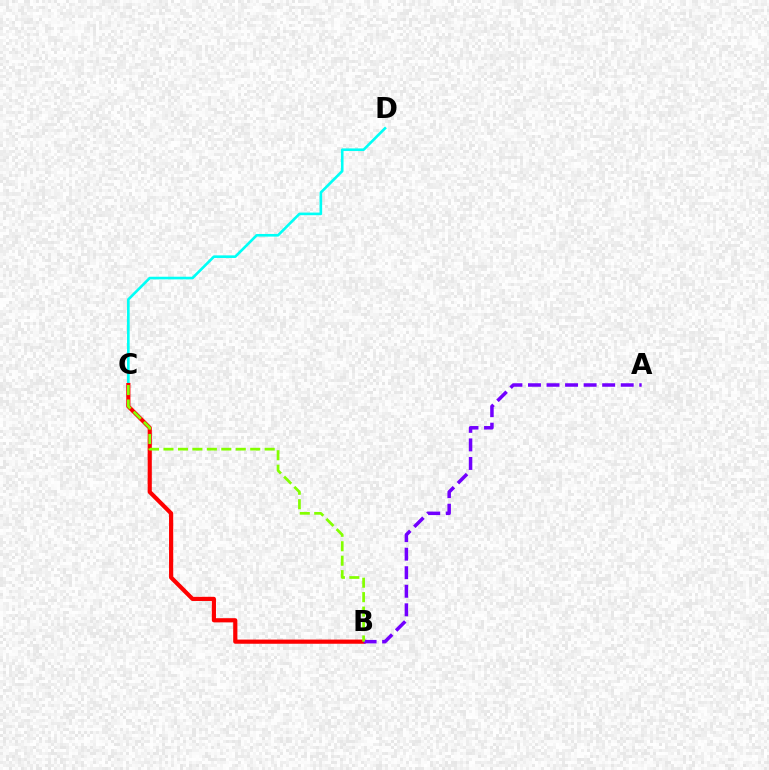{('C', 'D'): [{'color': '#00fff6', 'line_style': 'solid', 'thickness': 1.89}], ('B', 'C'): [{'color': '#ff0000', 'line_style': 'solid', 'thickness': 3.0}, {'color': '#84ff00', 'line_style': 'dashed', 'thickness': 1.96}], ('A', 'B'): [{'color': '#7200ff', 'line_style': 'dashed', 'thickness': 2.52}]}